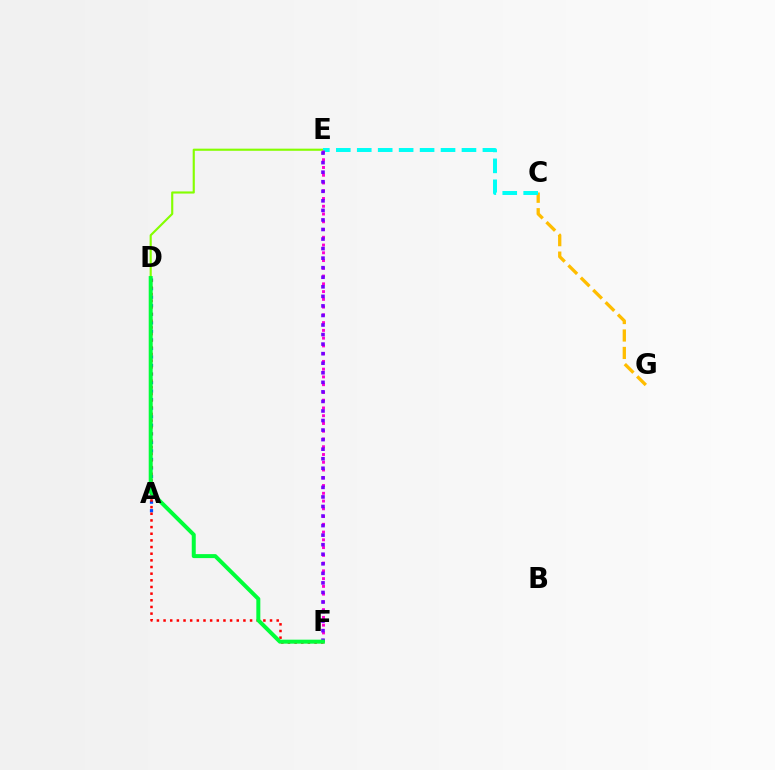{('D', 'E'): [{'color': '#84ff00', 'line_style': 'solid', 'thickness': 1.54}], ('A', 'D'): [{'color': '#004bff', 'line_style': 'dotted', 'thickness': 2.32}], ('C', 'G'): [{'color': '#ffbd00', 'line_style': 'dashed', 'thickness': 2.37}], ('C', 'E'): [{'color': '#00fff6', 'line_style': 'dashed', 'thickness': 2.85}], ('D', 'F'): [{'color': '#ff0000', 'line_style': 'dotted', 'thickness': 1.81}, {'color': '#00ff39', 'line_style': 'solid', 'thickness': 2.87}], ('E', 'F'): [{'color': '#ff00cf', 'line_style': 'dotted', 'thickness': 2.11}, {'color': '#7200ff', 'line_style': 'dotted', 'thickness': 2.6}]}